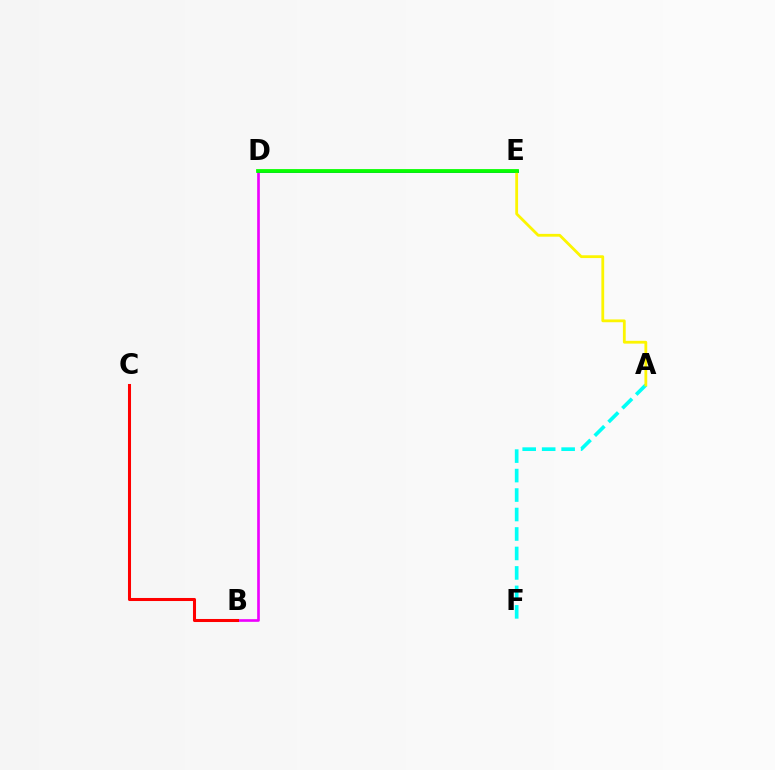{('A', 'F'): [{'color': '#00fff6', 'line_style': 'dashed', 'thickness': 2.65}], ('B', 'D'): [{'color': '#ee00ff', 'line_style': 'solid', 'thickness': 1.91}], ('D', 'E'): [{'color': '#0010ff', 'line_style': 'solid', 'thickness': 2.03}, {'color': '#08ff00', 'line_style': 'solid', 'thickness': 2.73}], ('A', 'E'): [{'color': '#fcf500', 'line_style': 'solid', 'thickness': 2.02}], ('B', 'C'): [{'color': '#ff0000', 'line_style': 'solid', 'thickness': 2.19}]}